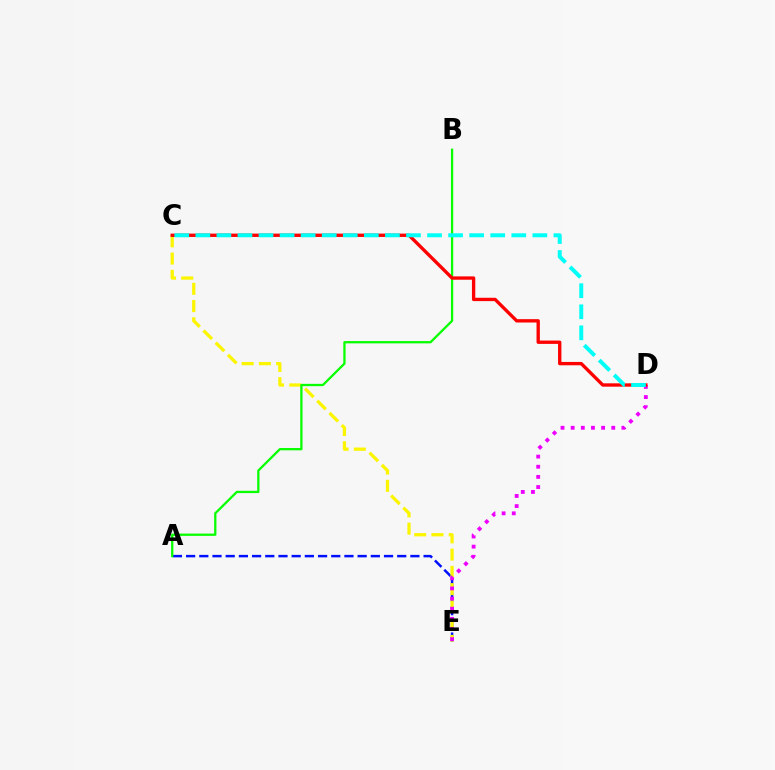{('A', 'E'): [{'color': '#0010ff', 'line_style': 'dashed', 'thickness': 1.79}], ('C', 'E'): [{'color': '#fcf500', 'line_style': 'dashed', 'thickness': 2.34}], ('D', 'E'): [{'color': '#ee00ff', 'line_style': 'dotted', 'thickness': 2.76}], ('A', 'B'): [{'color': '#08ff00', 'line_style': 'solid', 'thickness': 1.65}], ('C', 'D'): [{'color': '#ff0000', 'line_style': 'solid', 'thickness': 2.41}, {'color': '#00fff6', 'line_style': 'dashed', 'thickness': 2.86}]}